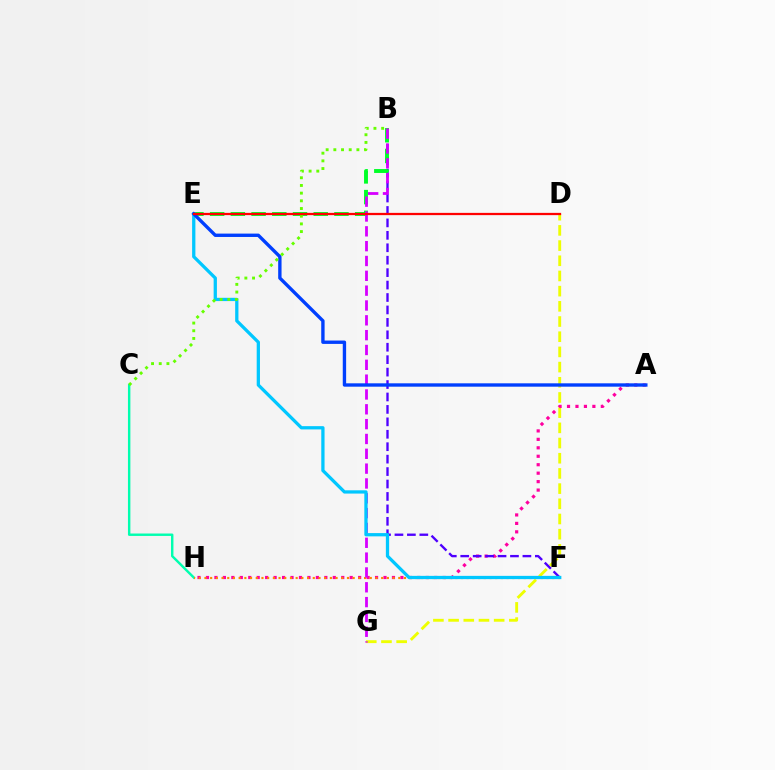{('C', 'H'): [{'color': '#00ffaf', 'line_style': 'solid', 'thickness': 1.74}], ('D', 'G'): [{'color': '#eeff00', 'line_style': 'dashed', 'thickness': 2.06}], ('A', 'H'): [{'color': '#ff00a0', 'line_style': 'dotted', 'thickness': 2.3}], ('B', 'F'): [{'color': '#4f00ff', 'line_style': 'dashed', 'thickness': 1.69}], ('B', 'E'): [{'color': '#00ff27', 'line_style': 'dashed', 'thickness': 2.81}], ('F', 'H'): [{'color': '#ff8800', 'line_style': 'dotted', 'thickness': 1.55}], ('B', 'G'): [{'color': '#d600ff', 'line_style': 'dashed', 'thickness': 2.01}], ('E', 'F'): [{'color': '#00c7ff', 'line_style': 'solid', 'thickness': 2.35}], ('A', 'E'): [{'color': '#003fff', 'line_style': 'solid', 'thickness': 2.42}], ('B', 'C'): [{'color': '#66ff00', 'line_style': 'dotted', 'thickness': 2.09}], ('D', 'E'): [{'color': '#ff0000', 'line_style': 'solid', 'thickness': 1.62}]}